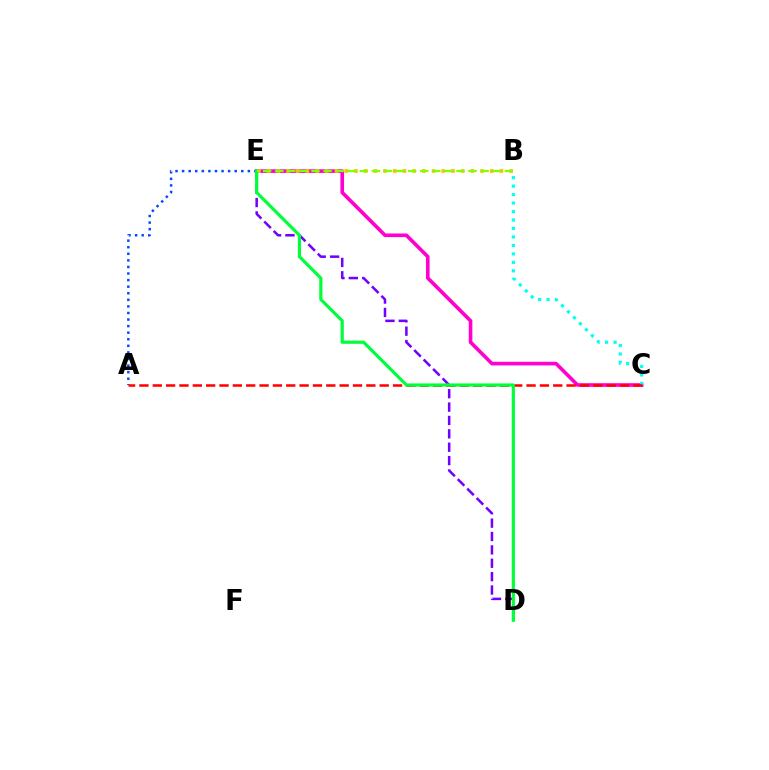{('D', 'E'): [{'color': '#7200ff', 'line_style': 'dashed', 'thickness': 1.82}, {'color': '#00ff39', 'line_style': 'solid', 'thickness': 2.29}], ('C', 'E'): [{'color': '#ff00cf', 'line_style': 'solid', 'thickness': 2.61}], ('B', 'C'): [{'color': '#00fff6', 'line_style': 'dotted', 'thickness': 2.3}], ('A', 'E'): [{'color': '#004bff', 'line_style': 'dotted', 'thickness': 1.79}], ('B', 'E'): [{'color': '#ffbd00', 'line_style': 'dotted', 'thickness': 2.64}, {'color': '#84ff00', 'line_style': 'dashed', 'thickness': 1.64}], ('A', 'C'): [{'color': '#ff0000', 'line_style': 'dashed', 'thickness': 1.81}]}